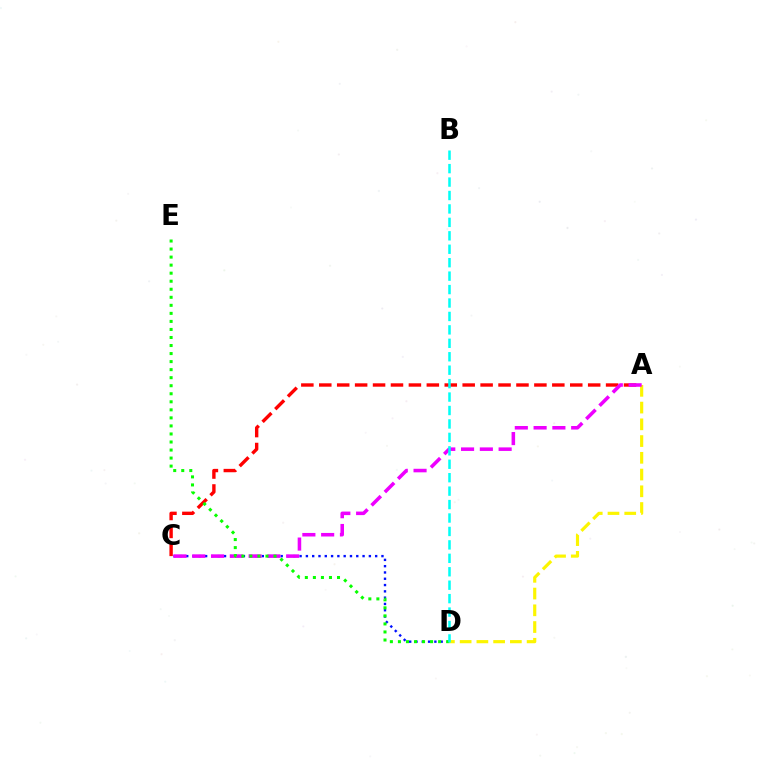{('A', 'D'): [{'color': '#fcf500', 'line_style': 'dashed', 'thickness': 2.27}], ('A', 'C'): [{'color': '#ff0000', 'line_style': 'dashed', 'thickness': 2.44}, {'color': '#ee00ff', 'line_style': 'dashed', 'thickness': 2.55}], ('C', 'D'): [{'color': '#0010ff', 'line_style': 'dotted', 'thickness': 1.71}], ('D', 'E'): [{'color': '#08ff00', 'line_style': 'dotted', 'thickness': 2.18}], ('B', 'D'): [{'color': '#00fff6', 'line_style': 'dashed', 'thickness': 1.83}]}